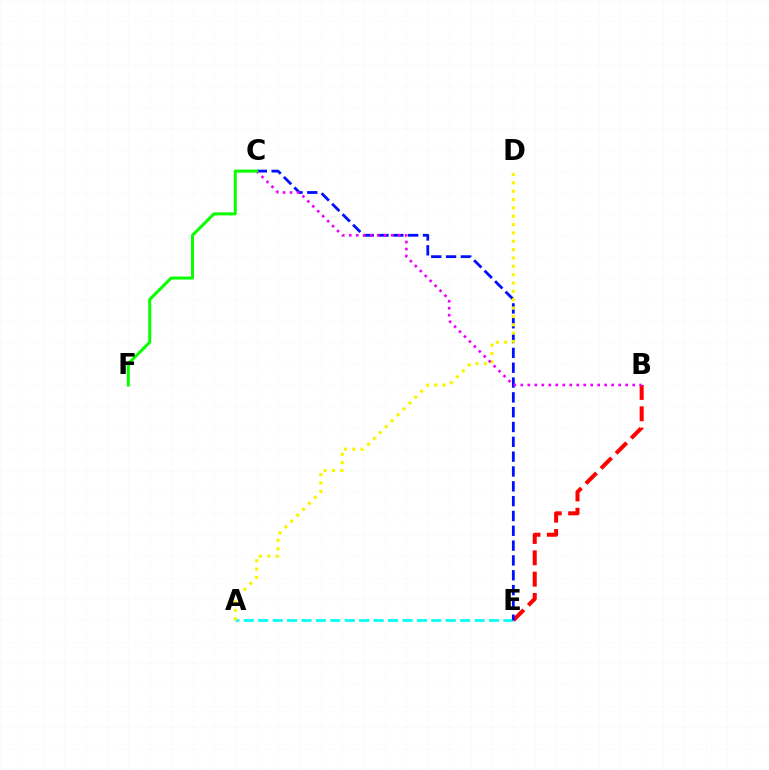{('A', 'E'): [{'color': '#00fff6', 'line_style': 'dashed', 'thickness': 1.96}], ('B', 'E'): [{'color': '#ff0000', 'line_style': 'dashed', 'thickness': 2.9}], ('C', 'E'): [{'color': '#0010ff', 'line_style': 'dashed', 'thickness': 2.01}], ('A', 'D'): [{'color': '#fcf500', 'line_style': 'dotted', 'thickness': 2.27}], ('B', 'C'): [{'color': '#ee00ff', 'line_style': 'dotted', 'thickness': 1.9}], ('C', 'F'): [{'color': '#08ff00', 'line_style': 'solid', 'thickness': 2.16}]}